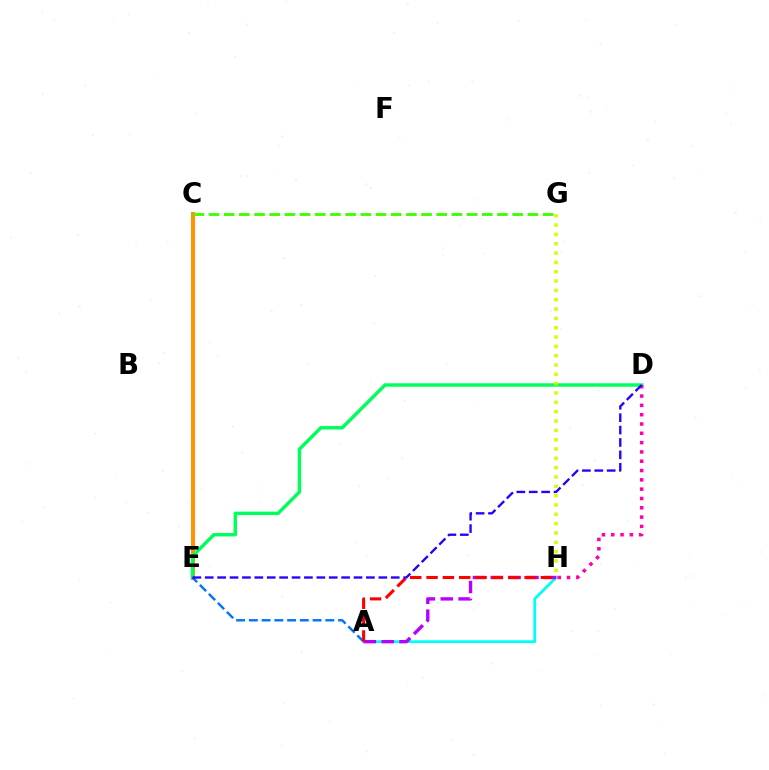{('C', 'E'): [{'color': '#ff9400', 'line_style': 'solid', 'thickness': 2.93}], ('D', 'E'): [{'color': '#00ff5c', 'line_style': 'solid', 'thickness': 2.47}, {'color': '#2500ff', 'line_style': 'dashed', 'thickness': 1.68}], ('C', 'G'): [{'color': '#3dff00', 'line_style': 'dashed', 'thickness': 2.06}], ('G', 'H'): [{'color': '#d1ff00', 'line_style': 'dotted', 'thickness': 2.53}], ('A', 'E'): [{'color': '#0074ff', 'line_style': 'dashed', 'thickness': 1.73}], ('A', 'H'): [{'color': '#00fff6', 'line_style': 'solid', 'thickness': 2.01}, {'color': '#b900ff', 'line_style': 'dashed', 'thickness': 2.43}, {'color': '#ff0000', 'line_style': 'dashed', 'thickness': 2.22}], ('D', 'H'): [{'color': '#ff00ac', 'line_style': 'dotted', 'thickness': 2.53}]}